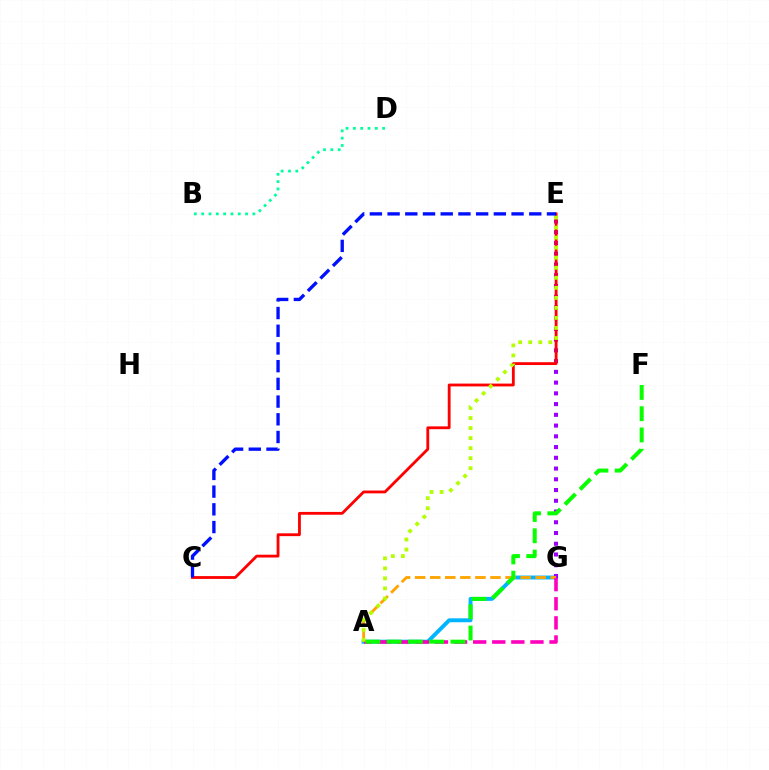{('A', 'G'): [{'color': '#00b5ff', 'line_style': 'solid', 'thickness': 2.82}, {'color': '#ffa500', 'line_style': 'dashed', 'thickness': 2.05}, {'color': '#ff00bd', 'line_style': 'dashed', 'thickness': 2.59}], ('E', 'G'): [{'color': '#9b00ff', 'line_style': 'dotted', 'thickness': 2.92}], ('B', 'D'): [{'color': '#00ff9d', 'line_style': 'dotted', 'thickness': 1.99}], ('C', 'E'): [{'color': '#ff0000', 'line_style': 'solid', 'thickness': 2.03}, {'color': '#0010ff', 'line_style': 'dashed', 'thickness': 2.41}], ('A', 'F'): [{'color': '#08ff00', 'line_style': 'dashed', 'thickness': 2.89}], ('A', 'E'): [{'color': '#b3ff00', 'line_style': 'dotted', 'thickness': 2.73}]}